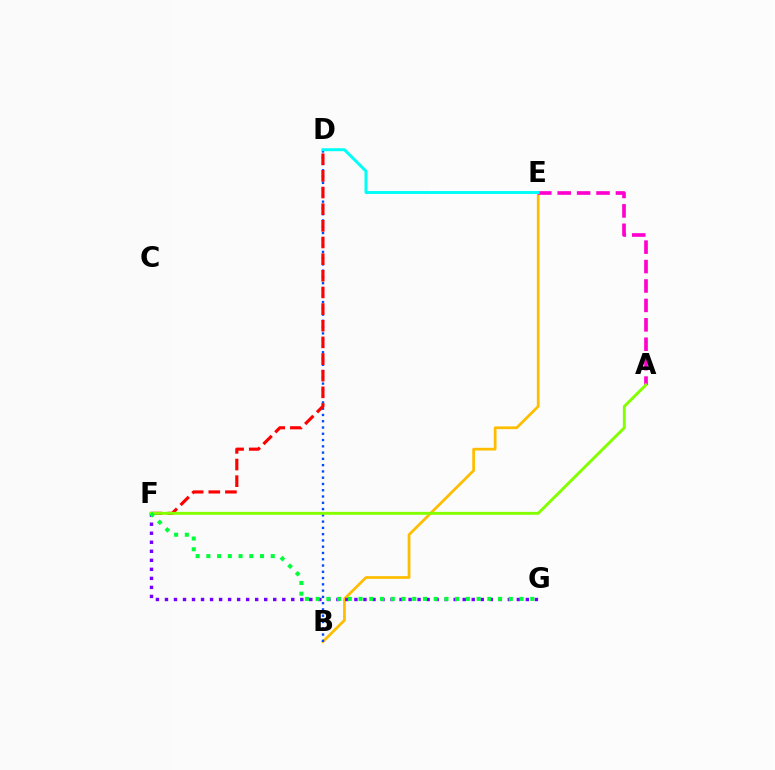{('B', 'E'): [{'color': '#ffbd00', 'line_style': 'solid', 'thickness': 1.97}], ('B', 'D'): [{'color': '#004bff', 'line_style': 'dotted', 'thickness': 1.7}], ('A', 'E'): [{'color': '#ff00cf', 'line_style': 'dashed', 'thickness': 2.64}], ('D', 'F'): [{'color': '#ff0000', 'line_style': 'dashed', 'thickness': 2.26}], ('F', 'G'): [{'color': '#7200ff', 'line_style': 'dotted', 'thickness': 2.45}, {'color': '#00ff39', 'line_style': 'dotted', 'thickness': 2.92}], ('A', 'F'): [{'color': '#84ff00', 'line_style': 'solid', 'thickness': 2.09}], ('D', 'E'): [{'color': '#00fff6', 'line_style': 'solid', 'thickness': 2.13}]}